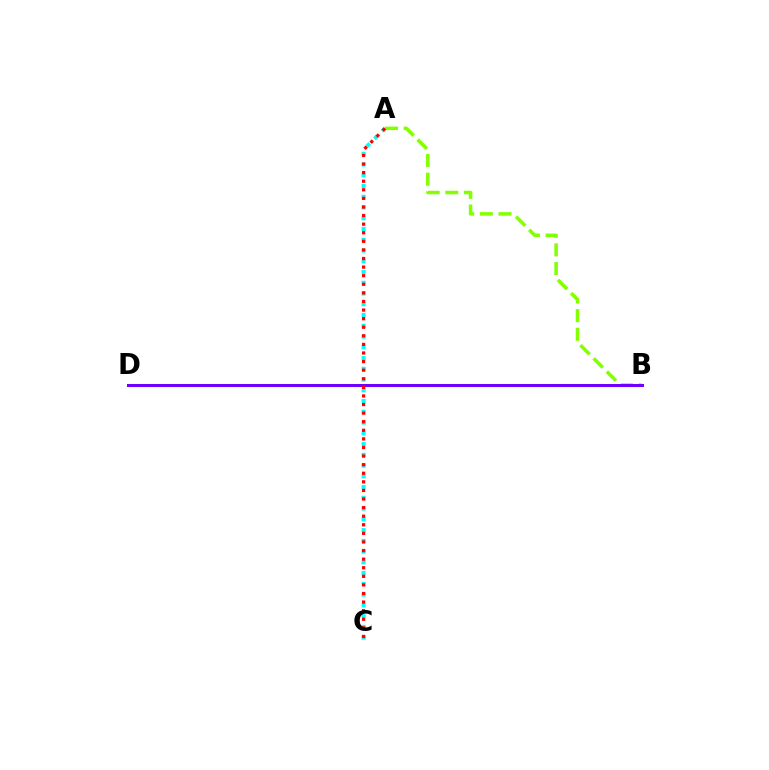{('A', 'B'): [{'color': '#84ff00', 'line_style': 'dashed', 'thickness': 2.53}], ('B', 'D'): [{'color': '#7200ff', 'line_style': 'solid', 'thickness': 2.16}], ('A', 'C'): [{'color': '#00fff6', 'line_style': 'dotted', 'thickness': 2.92}, {'color': '#ff0000', 'line_style': 'dotted', 'thickness': 2.33}]}